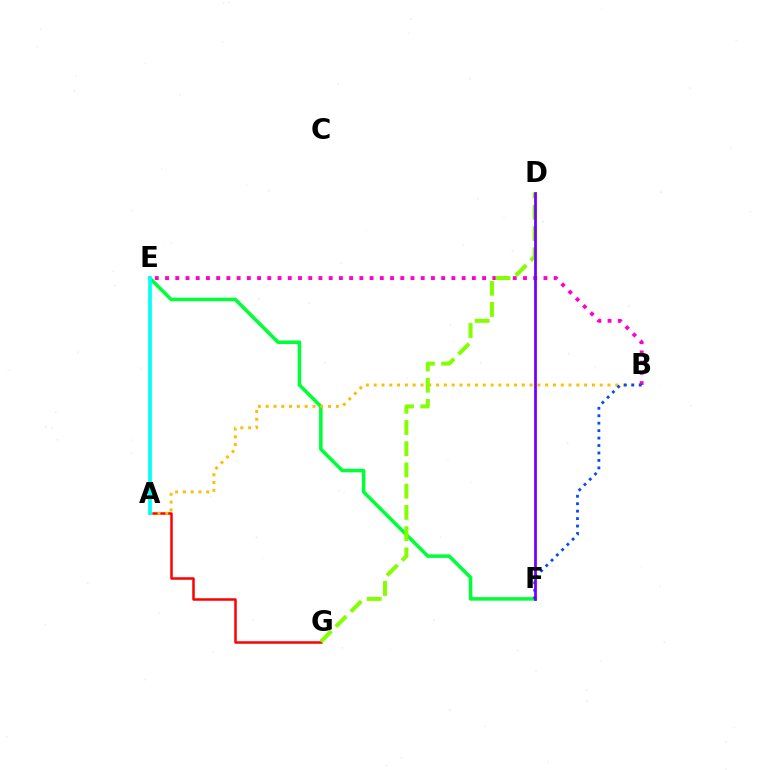{('A', 'G'): [{'color': '#ff0000', 'line_style': 'solid', 'thickness': 1.8}], ('E', 'F'): [{'color': '#00ff39', 'line_style': 'solid', 'thickness': 2.56}], ('A', 'B'): [{'color': '#ffbd00', 'line_style': 'dotted', 'thickness': 2.12}], ('A', 'E'): [{'color': '#00fff6', 'line_style': 'solid', 'thickness': 2.67}], ('B', 'E'): [{'color': '#ff00cf', 'line_style': 'dotted', 'thickness': 2.78}], ('D', 'G'): [{'color': '#84ff00', 'line_style': 'dashed', 'thickness': 2.88}], ('B', 'F'): [{'color': '#004bff', 'line_style': 'dotted', 'thickness': 2.02}], ('D', 'F'): [{'color': '#7200ff', 'line_style': 'solid', 'thickness': 1.98}]}